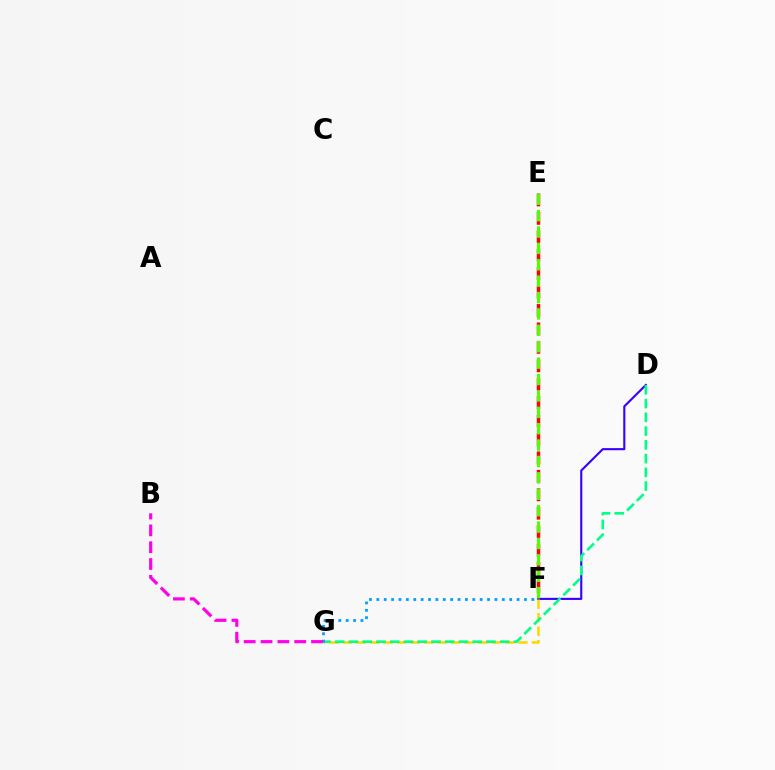{('E', 'F'): [{'color': '#ff0000', 'line_style': 'dashed', 'thickness': 2.5}, {'color': '#4fff00', 'line_style': 'dashed', 'thickness': 2.23}], ('D', 'F'): [{'color': '#3700ff', 'line_style': 'solid', 'thickness': 1.52}], ('F', 'G'): [{'color': '#ffd500', 'line_style': 'dashed', 'thickness': 1.83}, {'color': '#009eff', 'line_style': 'dotted', 'thickness': 2.01}], ('D', 'G'): [{'color': '#00ff86', 'line_style': 'dashed', 'thickness': 1.87}], ('B', 'G'): [{'color': '#ff00ed', 'line_style': 'dashed', 'thickness': 2.29}]}